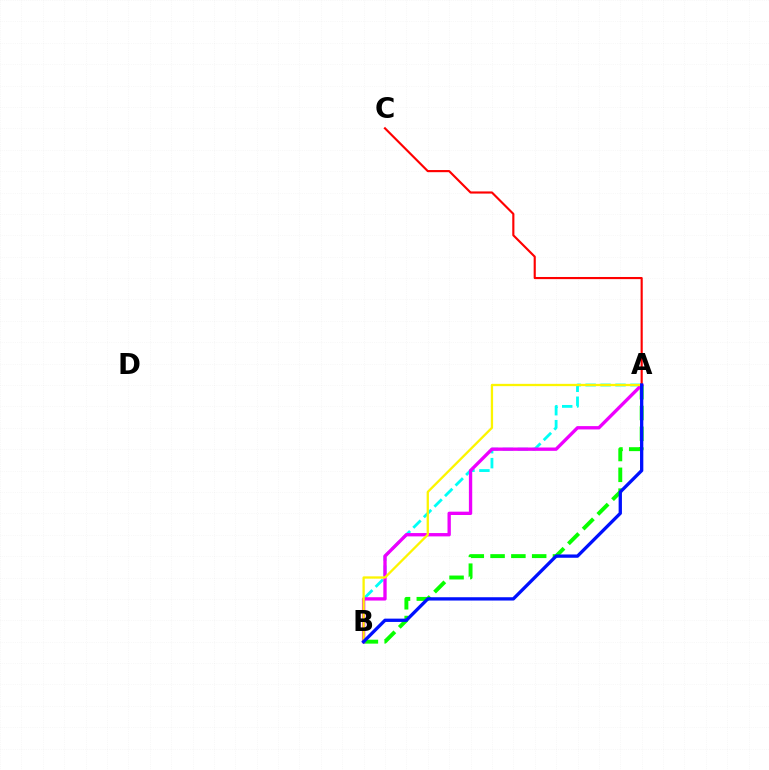{('A', 'B'): [{'color': '#00fff6', 'line_style': 'dashed', 'thickness': 2.03}, {'color': '#08ff00', 'line_style': 'dashed', 'thickness': 2.83}, {'color': '#ee00ff', 'line_style': 'solid', 'thickness': 2.4}, {'color': '#fcf500', 'line_style': 'solid', 'thickness': 1.65}, {'color': '#0010ff', 'line_style': 'solid', 'thickness': 2.38}], ('A', 'C'): [{'color': '#ff0000', 'line_style': 'solid', 'thickness': 1.54}]}